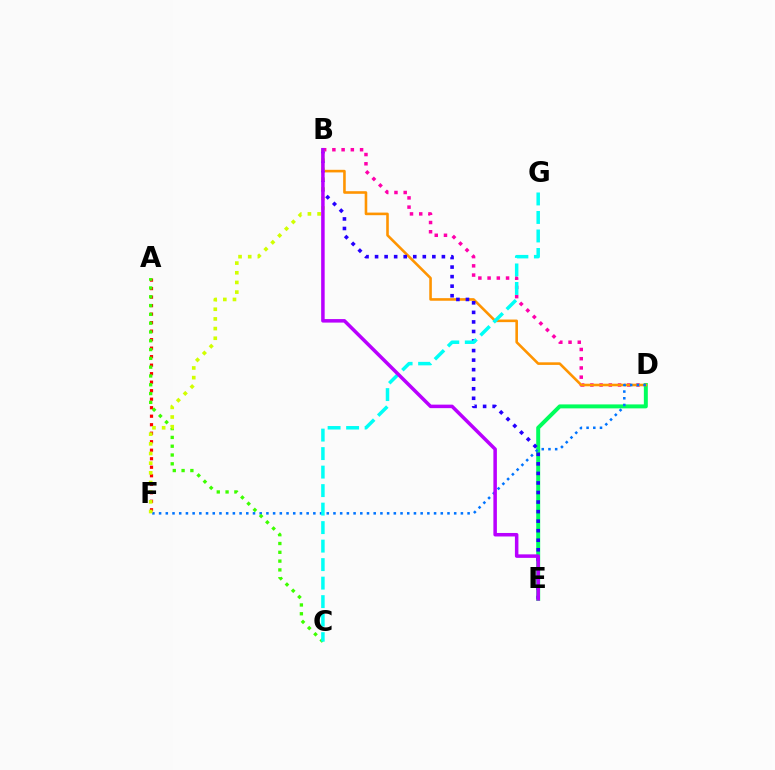{('B', 'D'): [{'color': '#ff00ac', 'line_style': 'dotted', 'thickness': 2.51}, {'color': '#ff9400', 'line_style': 'solid', 'thickness': 1.87}], ('D', 'E'): [{'color': '#00ff5c', 'line_style': 'solid', 'thickness': 2.85}], ('A', 'F'): [{'color': '#ff0000', 'line_style': 'dotted', 'thickness': 2.31}], ('D', 'F'): [{'color': '#0074ff', 'line_style': 'dotted', 'thickness': 1.82}], ('A', 'C'): [{'color': '#3dff00', 'line_style': 'dotted', 'thickness': 2.39}], ('B', 'E'): [{'color': '#2500ff', 'line_style': 'dotted', 'thickness': 2.59}, {'color': '#b900ff', 'line_style': 'solid', 'thickness': 2.53}], ('C', 'G'): [{'color': '#00fff6', 'line_style': 'dashed', 'thickness': 2.51}], ('B', 'F'): [{'color': '#d1ff00', 'line_style': 'dotted', 'thickness': 2.63}]}